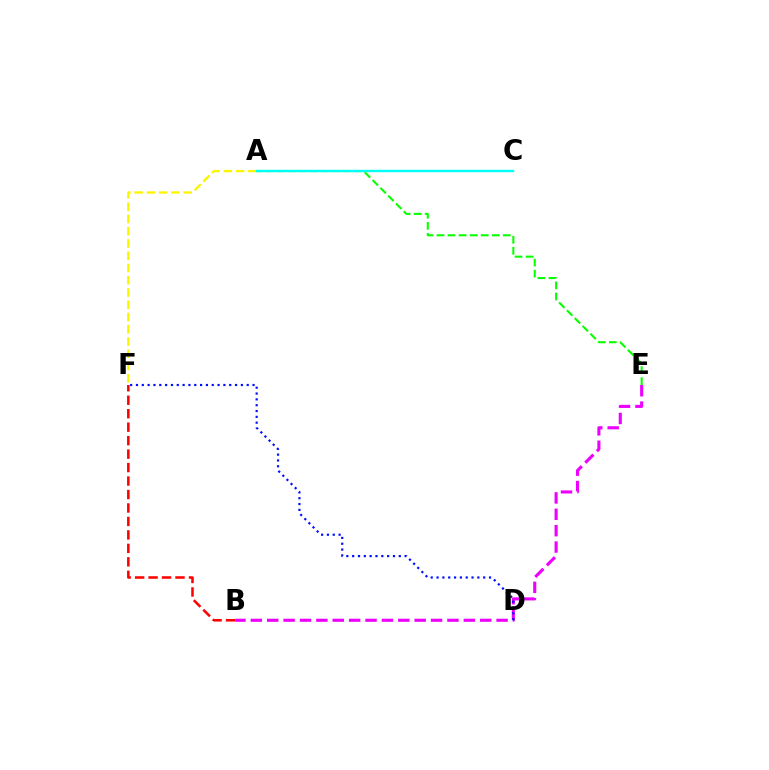{('B', 'E'): [{'color': '#ee00ff', 'line_style': 'dashed', 'thickness': 2.23}], ('D', 'F'): [{'color': '#0010ff', 'line_style': 'dotted', 'thickness': 1.58}], ('A', 'E'): [{'color': '#08ff00', 'line_style': 'dashed', 'thickness': 1.5}], ('A', 'F'): [{'color': '#fcf500', 'line_style': 'dashed', 'thickness': 1.67}], ('A', 'C'): [{'color': '#00fff6', 'line_style': 'solid', 'thickness': 1.72}], ('B', 'F'): [{'color': '#ff0000', 'line_style': 'dashed', 'thickness': 1.83}]}